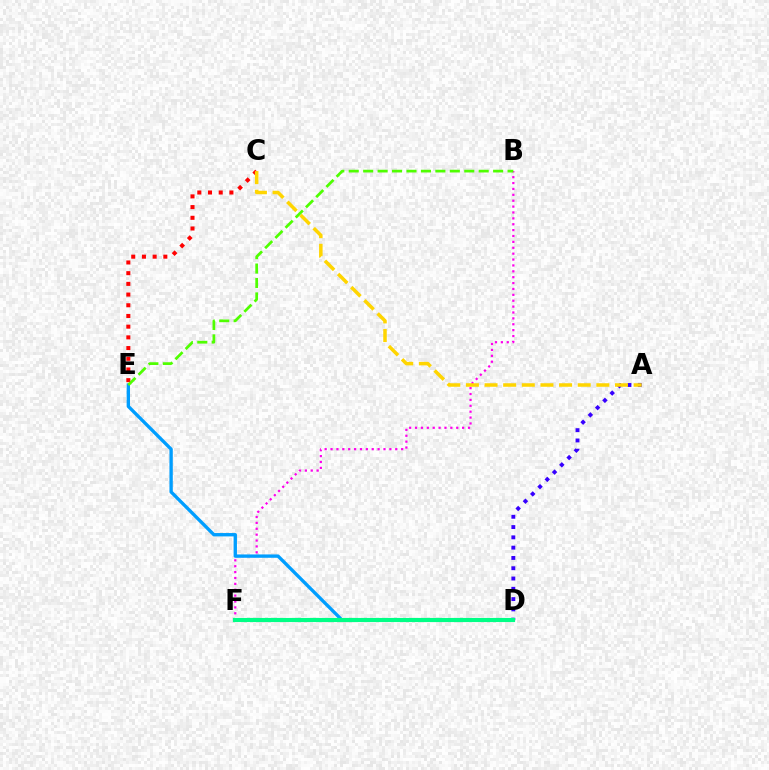{('B', 'F'): [{'color': '#ff00ed', 'line_style': 'dotted', 'thickness': 1.6}], ('D', 'E'): [{'color': '#009eff', 'line_style': 'solid', 'thickness': 2.41}], ('C', 'E'): [{'color': '#ff0000', 'line_style': 'dotted', 'thickness': 2.91}], ('B', 'E'): [{'color': '#4fff00', 'line_style': 'dashed', 'thickness': 1.96}], ('A', 'D'): [{'color': '#3700ff', 'line_style': 'dotted', 'thickness': 2.8}], ('A', 'C'): [{'color': '#ffd500', 'line_style': 'dashed', 'thickness': 2.53}], ('D', 'F'): [{'color': '#00ff86', 'line_style': 'solid', 'thickness': 2.98}]}